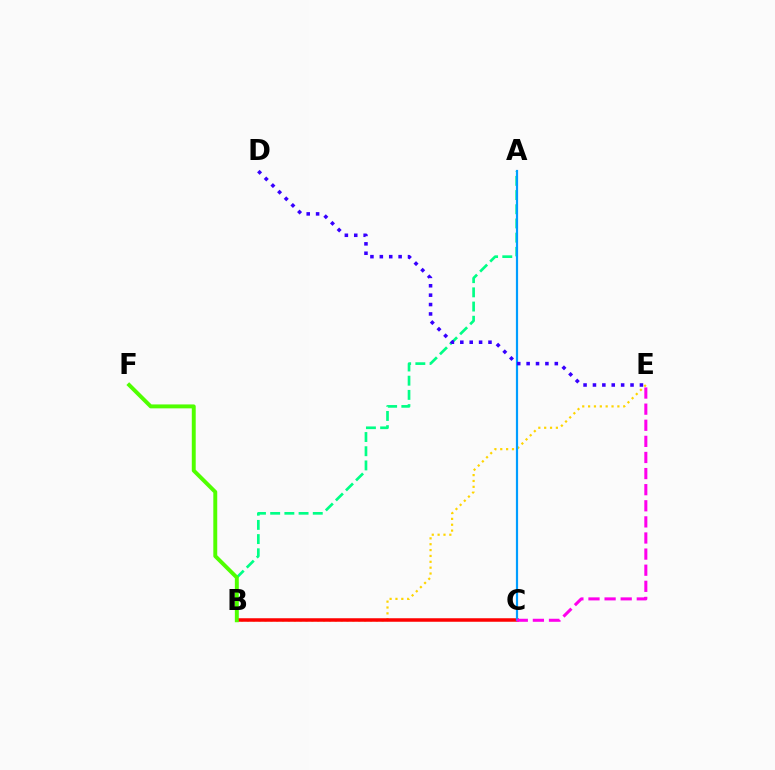{('B', 'E'): [{'color': '#ffd500', 'line_style': 'dotted', 'thickness': 1.59}], ('A', 'B'): [{'color': '#00ff86', 'line_style': 'dashed', 'thickness': 1.93}], ('B', 'C'): [{'color': '#ff0000', 'line_style': 'solid', 'thickness': 2.53}], ('A', 'C'): [{'color': '#009eff', 'line_style': 'solid', 'thickness': 1.58}], ('D', 'E'): [{'color': '#3700ff', 'line_style': 'dotted', 'thickness': 2.55}], ('B', 'F'): [{'color': '#4fff00', 'line_style': 'solid', 'thickness': 2.82}], ('C', 'E'): [{'color': '#ff00ed', 'line_style': 'dashed', 'thickness': 2.19}]}